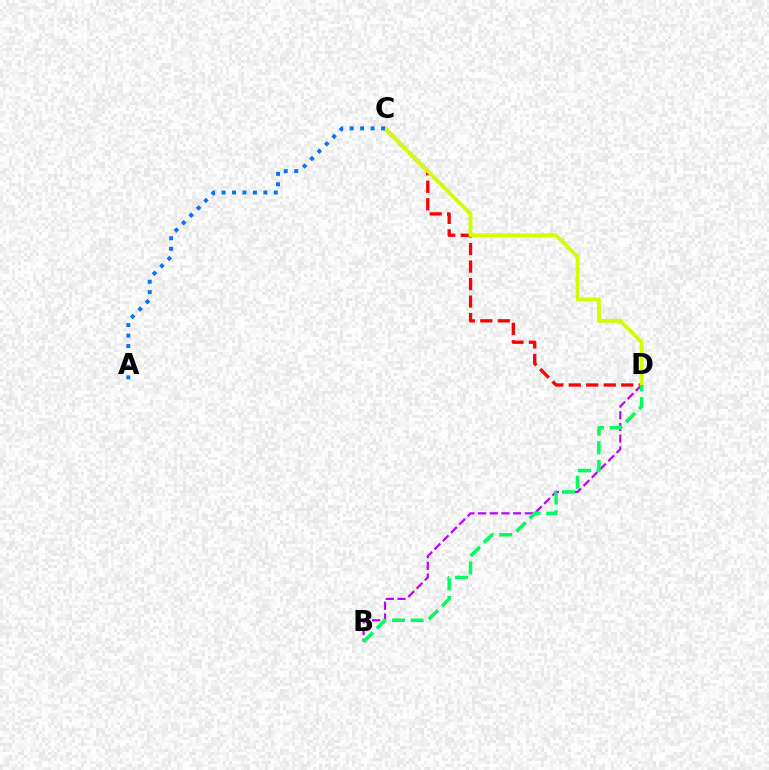{('C', 'D'): [{'color': '#ff0000', 'line_style': 'dashed', 'thickness': 2.38}, {'color': '#d1ff00', 'line_style': 'solid', 'thickness': 2.77}], ('B', 'D'): [{'color': '#b900ff', 'line_style': 'dashed', 'thickness': 1.59}, {'color': '#00ff5c', 'line_style': 'dashed', 'thickness': 2.53}], ('A', 'C'): [{'color': '#0074ff', 'line_style': 'dotted', 'thickness': 2.84}]}